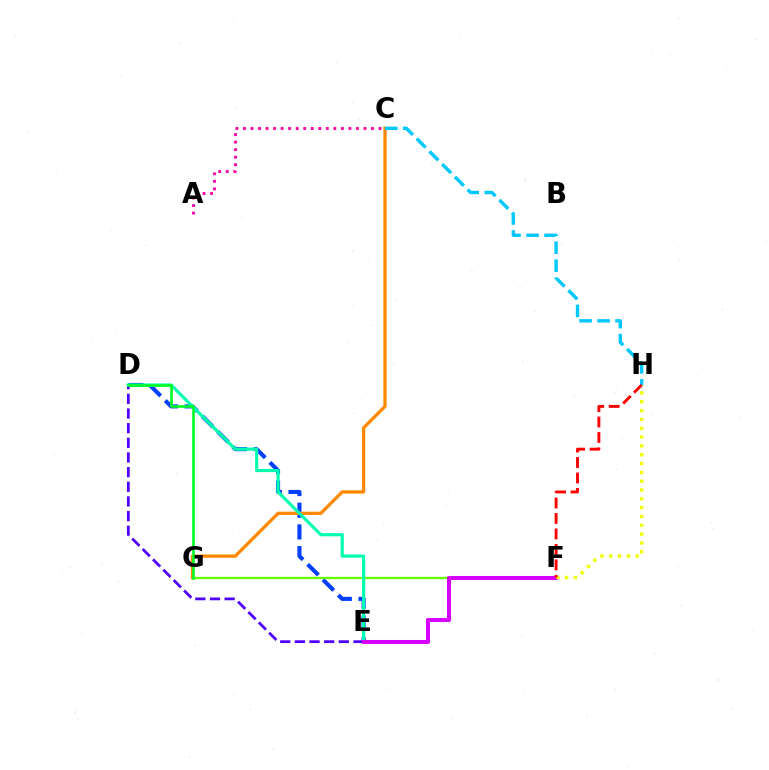{('D', 'E'): [{'color': '#003fff', 'line_style': 'dashed', 'thickness': 2.95}, {'color': '#4f00ff', 'line_style': 'dashed', 'thickness': 1.99}, {'color': '#00ffaf', 'line_style': 'solid', 'thickness': 2.27}], ('F', 'G'): [{'color': '#66ff00', 'line_style': 'solid', 'thickness': 1.67}], ('C', 'G'): [{'color': '#ff8800', 'line_style': 'solid', 'thickness': 2.36}], ('A', 'C'): [{'color': '#ff00a0', 'line_style': 'dotted', 'thickness': 2.05}], ('C', 'H'): [{'color': '#00c7ff', 'line_style': 'dashed', 'thickness': 2.45}], ('E', 'F'): [{'color': '#d600ff', 'line_style': 'solid', 'thickness': 2.91}], ('F', 'H'): [{'color': '#eeff00', 'line_style': 'dotted', 'thickness': 2.4}, {'color': '#ff0000', 'line_style': 'dashed', 'thickness': 2.1}], ('D', 'G'): [{'color': '#00ff27', 'line_style': 'solid', 'thickness': 1.9}]}